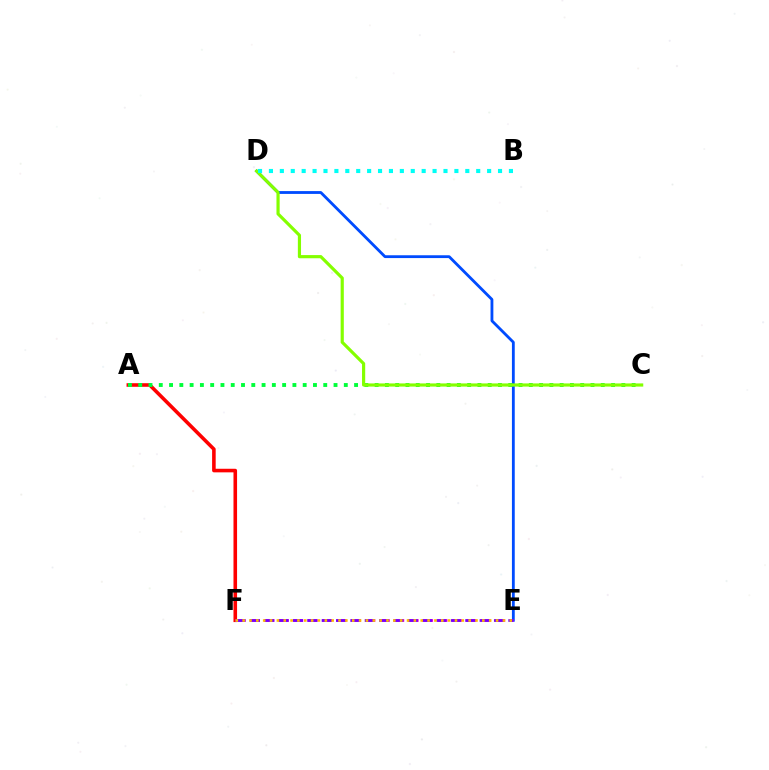{('A', 'F'): [{'color': '#ff0000', 'line_style': 'solid', 'thickness': 2.58}], ('D', 'E'): [{'color': '#004bff', 'line_style': 'solid', 'thickness': 2.03}], ('A', 'C'): [{'color': '#00ff39', 'line_style': 'dotted', 'thickness': 2.79}], ('E', 'F'): [{'color': '#ff00cf', 'line_style': 'dashed', 'thickness': 1.96}, {'color': '#7200ff', 'line_style': 'dashed', 'thickness': 1.95}, {'color': '#ffbd00', 'line_style': 'dotted', 'thickness': 1.86}], ('C', 'D'): [{'color': '#84ff00', 'line_style': 'solid', 'thickness': 2.29}], ('B', 'D'): [{'color': '#00fff6', 'line_style': 'dotted', 'thickness': 2.96}]}